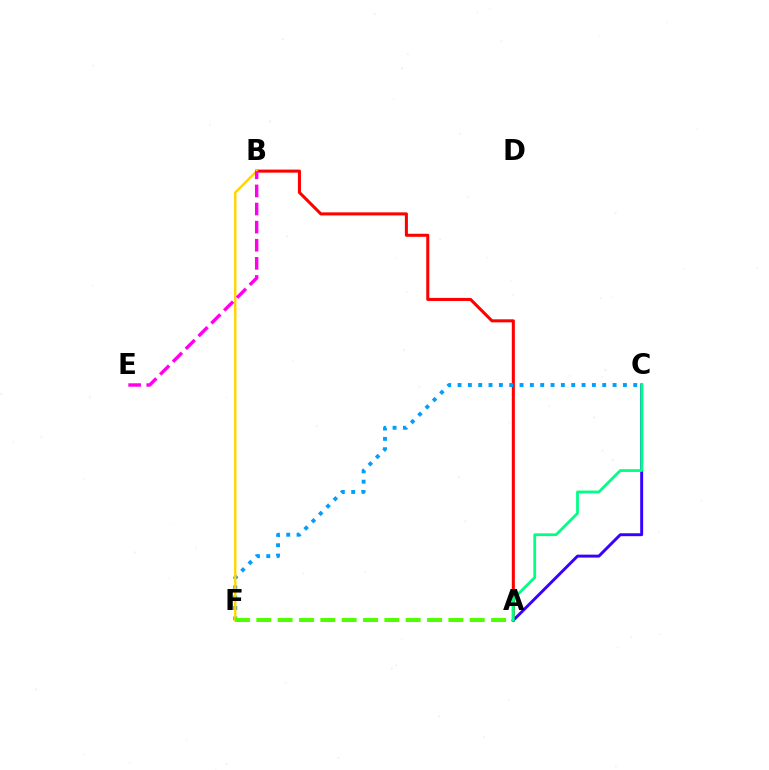{('A', 'B'): [{'color': '#ff0000', 'line_style': 'solid', 'thickness': 2.2}], ('C', 'F'): [{'color': '#009eff', 'line_style': 'dotted', 'thickness': 2.81}], ('B', 'F'): [{'color': '#ffd500', 'line_style': 'solid', 'thickness': 1.74}], ('B', 'E'): [{'color': '#ff00ed', 'line_style': 'dashed', 'thickness': 2.46}], ('A', 'F'): [{'color': '#4fff00', 'line_style': 'dashed', 'thickness': 2.9}], ('A', 'C'): [{'color': '#3700ff', 'line_style': 'solid', 'thickness': 2.11}, {'color': '#00ff86', 'line_style': 'solid', 'thickness': 2.0}]}